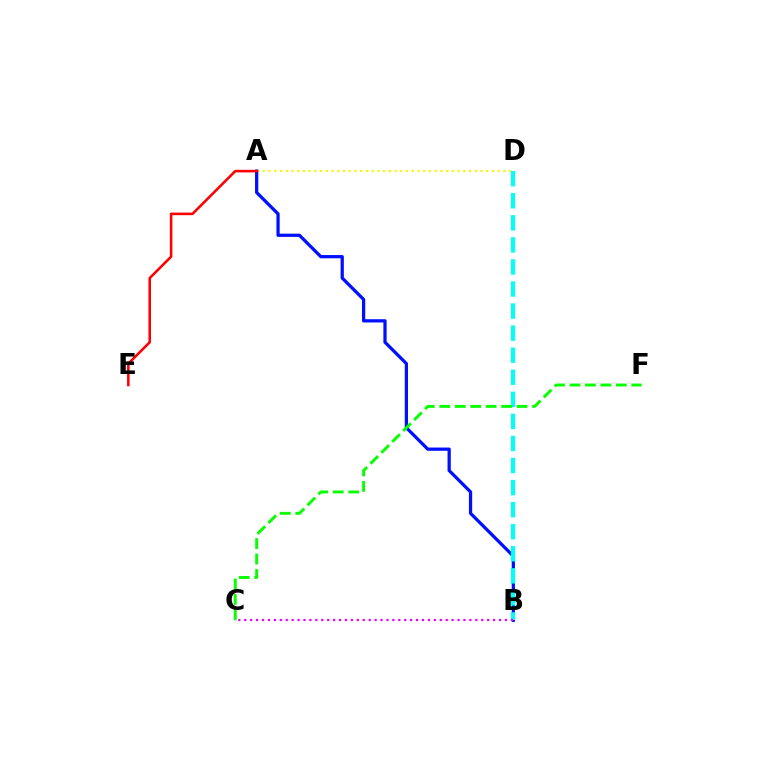{('A', 'D'): [{'color': '#fcf500', 'line_style': 'dotted', 'thickness': 1.56}], ('A', 'B'): [{'color': '#0010ff', 'line_style': 'solid', 'thickness': 2.34}], ('B', 'D'): [{'color': '#00fff6', 'line_style': 'dashed', 'thickness': 3.0}], ('B', 'C'): [{'color': '#ee00ff', 'line_style': 'dotted', 'thickness': 1.61}], ('C', 'F'): [{'color': '#08ff00', 'line_style': 'dashed', 'thickness': 2.1}], ('A', 'E'): [{'color': '#ff0000', 'line_style': 'solid', 'thickness': 1.85}]}